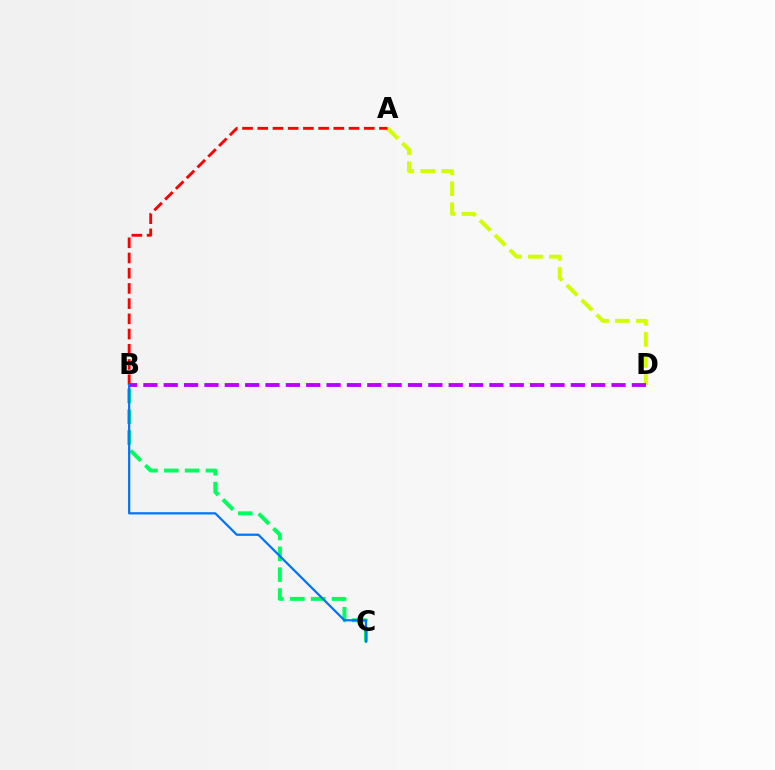{('A', 'D'): [{'color': '#d1ff00', 'line_style': 'dashed', 'thickness': 2.85}], ('B', 'C'): [{'color': '#00ff5c', 'line_style': 'dashed', 'thickness': 2.83}, {'color': '#0074ff', 'line_style': 'solid', 'thickness': 1.61}], ('A', 'B'): [{'color': '#ff0000', 'line_style': 'dashed', 'thickness': 2.07}], ('B', 'D'): [{'color': '#b900ff', 'line_style': 'dashed', 'thickness': 2.77}]}